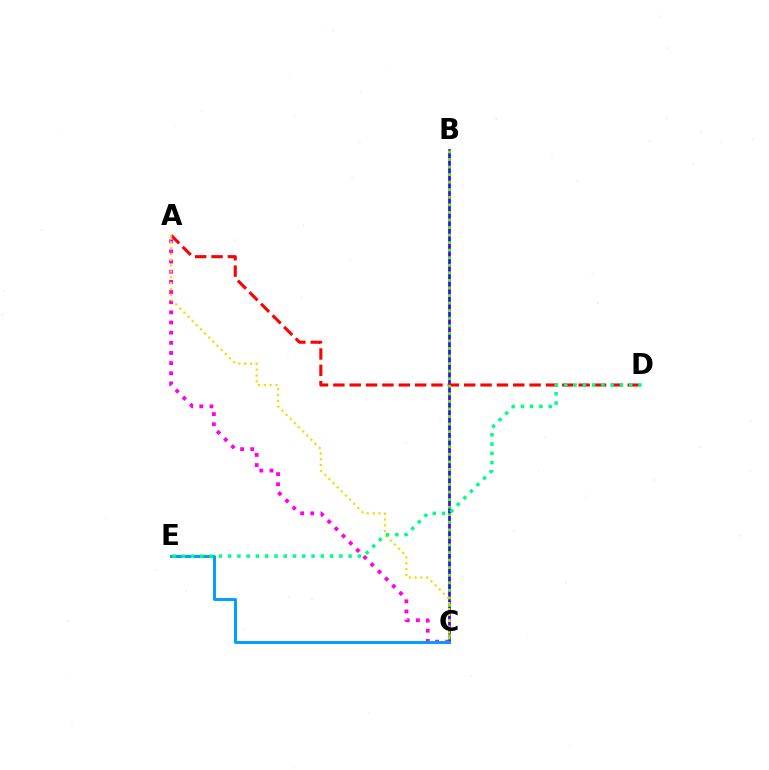{('B', 'C'): [{'color': '#3700ff', 'line_style': 'solid', 'thickness': 1.94}, {'color': '#4fff00', 'line_style': 'dotted', 'thickness': 2.05}], ('A', 'D'): [{'color': '#ff0000', 'line_style': 'dashed', 'thickness': 2.22}], ('A', 'C'): [{'color': '#ff00ed', 'line_style': 'dotted', 'thickness': 2.76}, {'color': '#ffd500', 'line_style': 'dotted', 'thickness': 1.59}], ('C', 'E'): [{'color': '#009eff', 'line_style': 'solid', 'thickness': 2.12}], ('D', 'E'): [{'color': '#00ff86', 'line_style': 'dotted', 'thickness': 2.52}]}